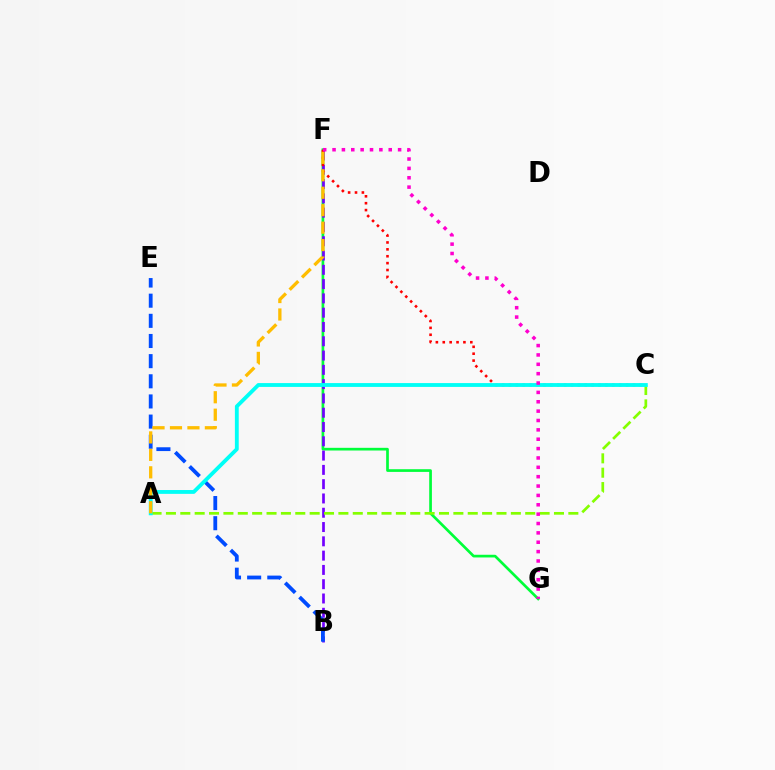{('F', 'G'): [{'color': '#00ff39', 'line_style': 'solid', 'thickness': 1.94}, {'color': '#ff00cf', 'line_style': 'dotted', 'thickness': 2.54}], ('B', 'F'): [{'color': '#7200ff', 'line_style': 'dashed', 'thickness': 1.94}], ('C', 'F'): [{'color': '#ff0000', 'line_style': 'dotted', 'thickness': 1.87}], ('A', 'C'): [{'color': '#84ff00', 'line_style': 'dashed', 'thickness': 1.95}, {'color': '#00fff6', 'line_style': 'solid', 'thickness': 2.76}], ('B', 'E'): [{'color': '#004bff', 'line_style': 'dashed', 'thickness': 2.74}], ('A', 'F'): [{'color': '#ffbd00', 'line_style': 'dashed', 'thickness': 2.37}]}